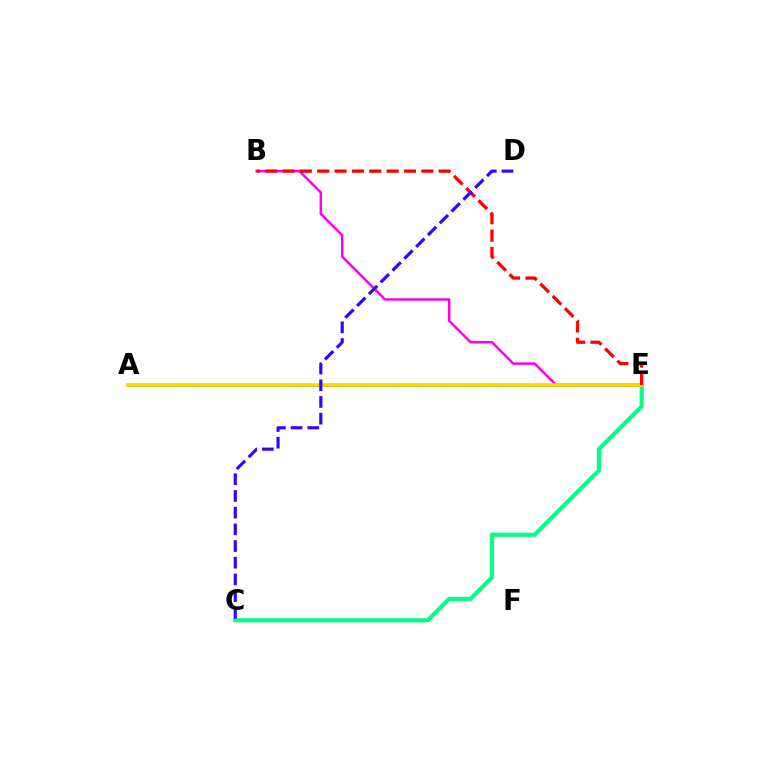{('A', 'E'): [{'color': '#009eff', 'line_style': 'solid', 'thickness': 2.13}, {'color': '#4fff00', 'line_style': 'dotted', 'thickness': 2.36}, {'color': '#ffd500', 'line_style': 'solid', 'thickness': 2.59}], ('C', 'E'): [{'color': '#00ff86', 'line_style': 'solid', 'thickness': 2.99}], ('B', 'E'): [{'color': '#ff00ed', 'line_style': 'solid', 'thickness': 1.8}, {'color': '#ff0000', 'line_style': 'dashed', 'thickness': 2.36}], ('C', 'D'): [{'color': '#3700ff', 'line_style': 'dashed', 'thickness': 2.27}]}